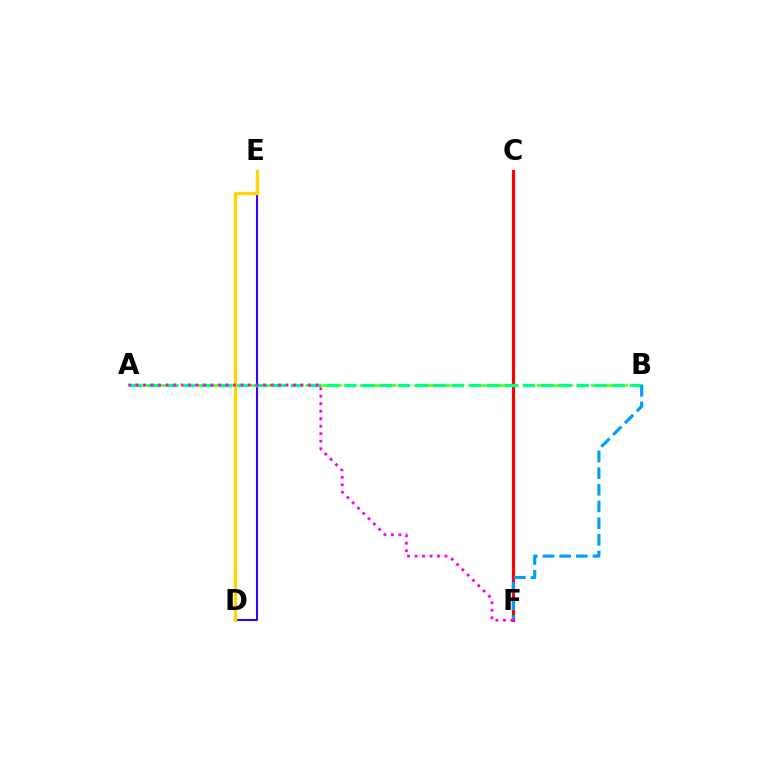{('D', 'E'): [{'color': '#3700ff', 'line_style': 'solid', 'thickness': 1.5}, {'color': '#ffd500', 'line_style': 'solid', 'thickness': 2.38}], ('C', 'F'): [{'color': '#ff0000', 'line_style': 'solid', 'thickness': 2.3}], ('A', 'B'): [{'color': '#4fff00', 'line_style': 'dashed', 'thickness': 1.85}, {'color': '#00ff86', 'line_style': 'dashed', 'thickness': 2.43}], ('B', 'F'): [{'color': '#009eff', 'line_style': 'dashed', 'thickness': 2.27}], ('A', 'F'): [{'color': '#ff00ed', 'line_style': 'dotted', 'thickness': 2.04}]}